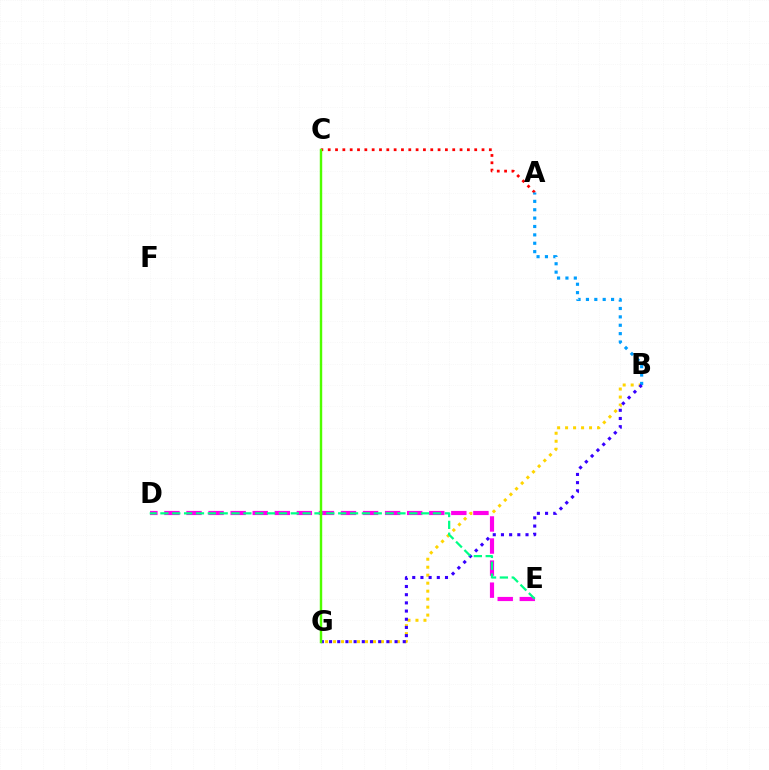{('B', 'G'): [{'color': '#ffd500', 'line_style': 'dotted', 'thickness': 2.17}, {'color': '#3700ff', 'line_style': 'dotted', 'thickness': 2.22}], ('D', 'E'): [{'color': '#ff00ed', 'line_style': 'dashed', 'thickness': 3.0}, {'color': '#00ff86', 'line_style': 'dashed', 'thickness': 1.61}], ('A', 'C'): [{'color': '#ff0000', 'line_style': 'dotted', 'thickness': 1.99}], ('A', 'B'): [{'color': '#009eff', 'line_style': 'dotted', 'thickness': 2.28}], ('C', 'G'): [{'color': '#4fff00', 'line_style': 'solid', 'thickness': 1.75}]}